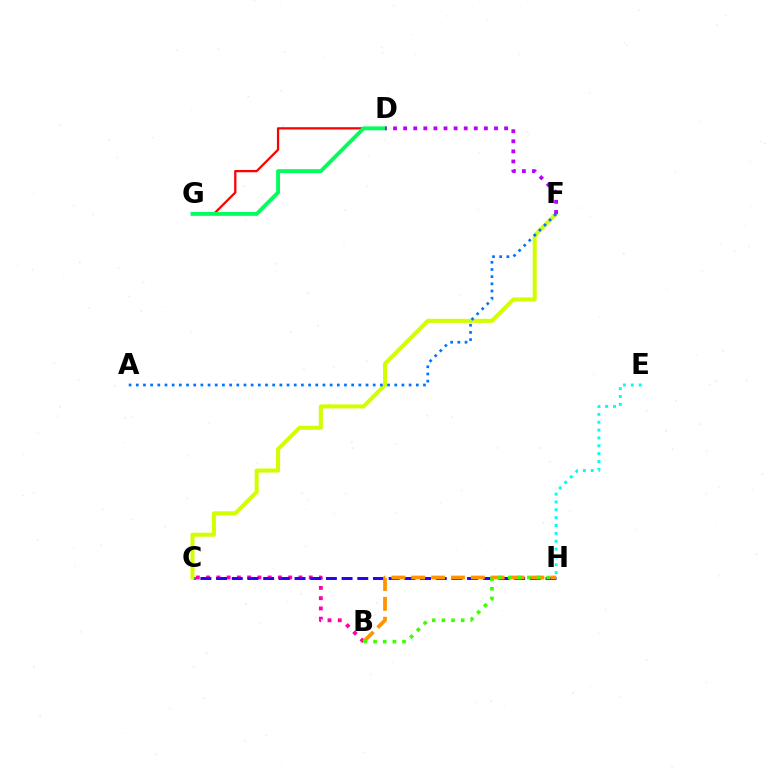{('B', 'C'): [{'color': '#ff00ac', 'line_style': 'dotted', 'thickness': 2.79}], ('D', 'G'): [{'color': '#ff0000', 'line_style': 'solid', 'thickness': 1.64}, {'color': '#00ff5c', 'line_style': 'solid', 'thickness': 2.8}], ('E', 'H'): [{'color': '#00fff6', 'line_style': 'dotted', 'thickness': 2.13}], ('C', 'H'): [{'color': '#2500ff', 'line_style': 'dashed', 'thickness': 2.13}], ('B', 'H'): [{'color': '#ff9400', 'line_style': 'dashed', 'thickness': 2.7}, {'color': '#3dff00', 'line_style': 'dotted', 'thickness': 2.62}], ('C', 'F'): [{'color': '#d1ff00', 'line_style': 'solid', 'thickness': 2.91}], ('A', 'F'): [{'color': '#0074ff', 'line_style': 'dotted', 'thickness': 1.95}], ('D', 'F'): [{'color': '#b900ff', 'line_style': 'dotted', 'thickness': 2.74}]}